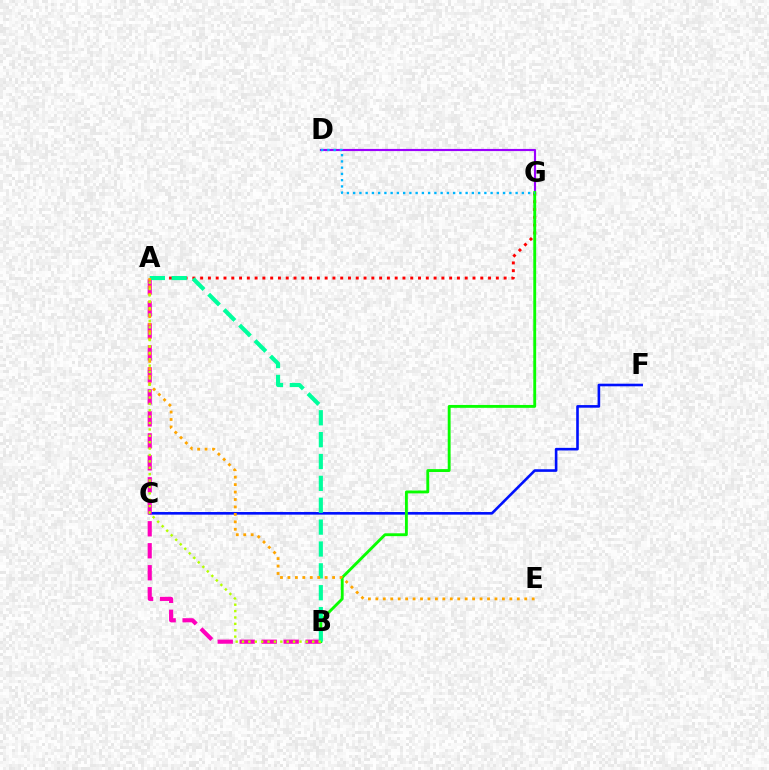{('A', 'G'): [{'color': '#ff0000', 'line_style': 'dotted', 'thickness': 2.11}], ('C', 'F'): [{'color': '#0010ff', 'line_style': 'solid', 'thickness': 1.88}], ('A', 'B'): [{'color': '#ff00bd', 'line_style': 'dashed', 'thickness': 2.99}, {'color': '#00ff9d', 'line_style': 'dashed', 'thickness': 2.97}, {'color': '#b3ff00', 'line_style': 'dotted', 'thickness': 1.73}], ('D', 'G'): [{'color': '#9b00ff', 'line_style': 'solid', 'thickness': 1.55}, {'color': '#00b5ff', 'line_style': 'dotted', 'thickness': 1.7}], ('B', 'G'): [{'color': '#08ff00', 'line_style': 'solid', 'thickness': 2.06}], ('A', 'E'): [{'color': '#ffa500', 'line_style': 'dotted', 'thickness': 2.02}]}